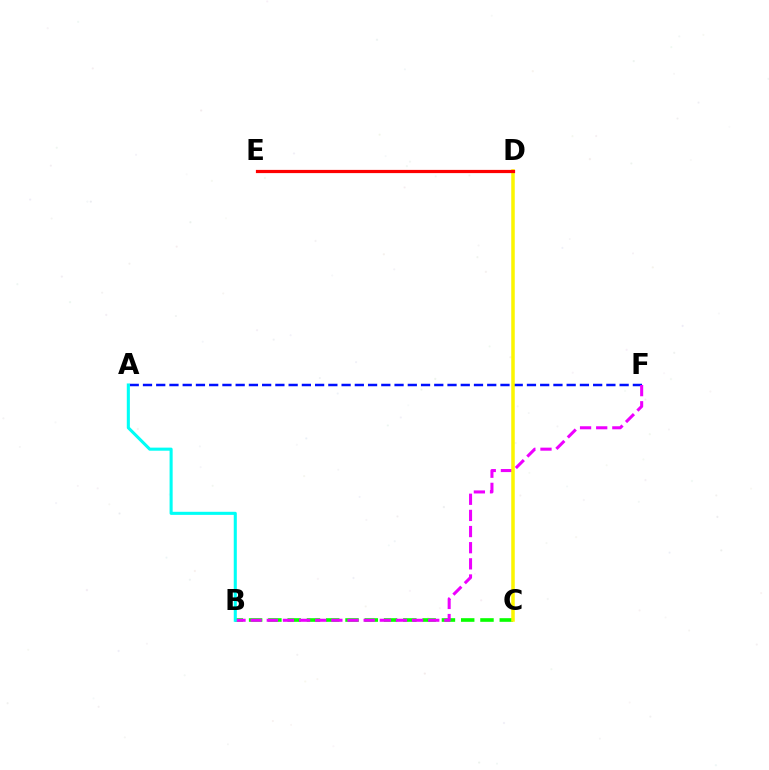{('A', 'F'): [{'color': '#0010ff', 'line_style': 'dashed', 'thickness': 1.8}], ('B', 'C'): [{'color': '#08ff00', 'line_style': 'dashed', 'thickness': 2.62}], ('B', 'F'): [{'color': '#ee00ff', 'line_style': 'dashed', 'thickness': 2.19}], ('C', 'D'): [{'color': '#fcf500', 'line_style': 'solid', 'thickness': 2.53}], ('A', 'B'): [{'color': '#00fff6', 'line_style': 'solid', 'thickness': 2.21}], ('D', 'E'): [{'color': '#ff0000', 'line_style': 'solid', 'thickness': 2.31}]}